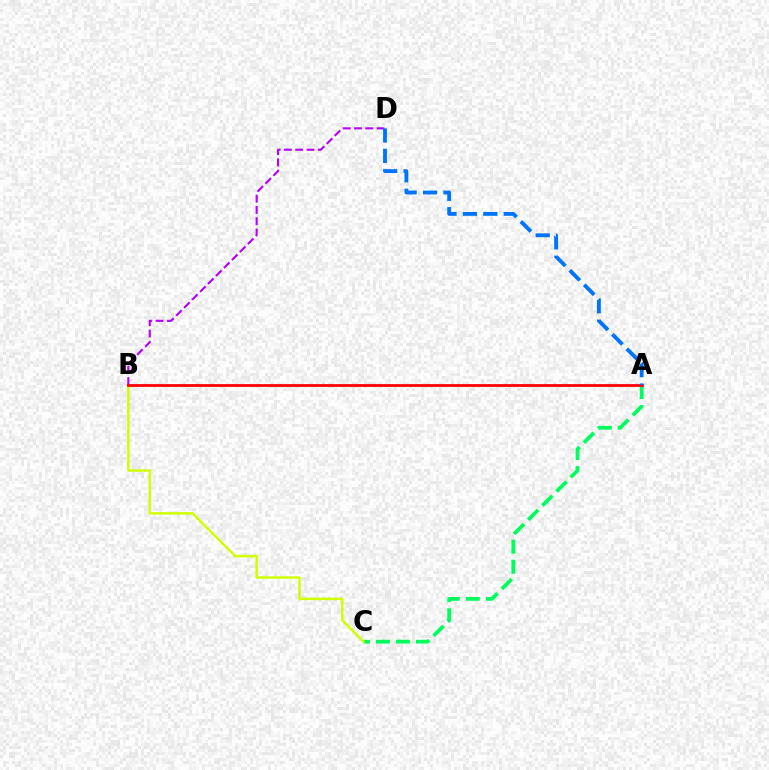{('A', 'C'): [{'color': '#00ff5c', 'line_style': 'dashed', 'thickness': 2.72}], ('B', 'C'): [{'color': '#d1ff00', 'line_style': 'solid', 'thickness': 1.76}], ('B', 'D'): [{'color': '#b900ff', 'line_style': 'dashed', 'thickness': 1.53}], ('A', 'B'): [{'color': '#ff0000', 'line_style': 'solid', 'thickness': 2.0}], ('A', 'D'): [{'color': '#0074ff', 'line_style': 'dashed', 'thickness': 2.77}]}